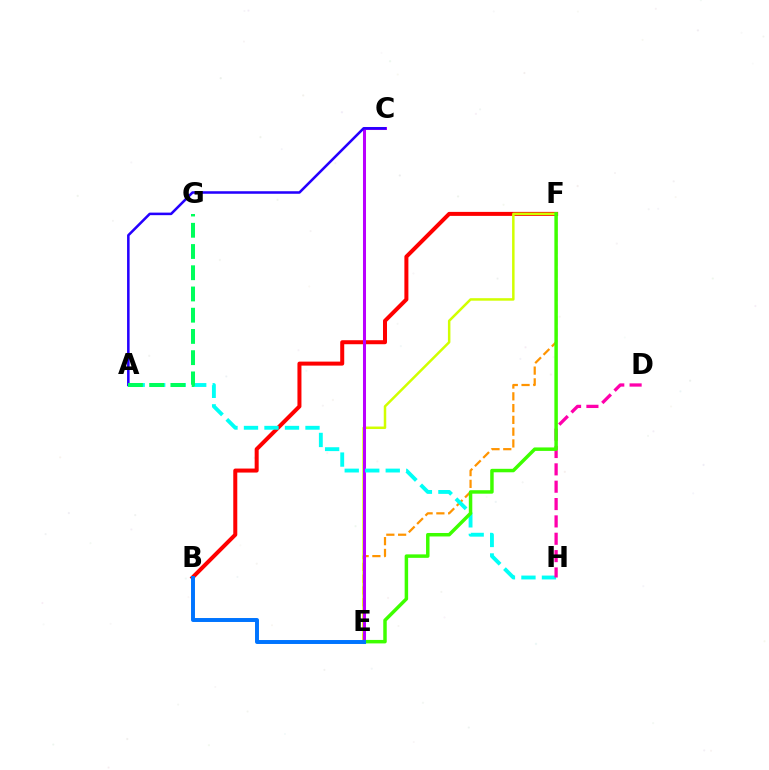{('E', 'F'): [{'color': '#ff9400', 'line_style': 'dashed', 'thickness': 1.6}, {'color': '#d1ff00', 'line_style': 'solid', 'thickness': 1.8}, {'color': '#3dff00', 'line_style': 'solid', 'thickness': 2.5}], ('B', 'F'): [{'color': '#ff0000', 'line_style': 'solid', 'thickness': 2.89}], ('C', 'E'): [{'color': '#b900ff', 'line_style': 'solid', 'thickness': 2.18}], ('A', 'H'): [{'color': '#00fff6', 'line_style': 'dashed', 'thickness': 2.79}], ('D', 'H'): [{'color': '#ff00ac', 'line_style': 'dashed', 'thickness': 2.36}], ('A', 'C'): [{'color': '#2500ff', 'line_style': 'solid', 'thickness': 1.83}], ('A', 'G'): [{'color': '#00ff5c', 'line_style': 'dashed', 'thickness': 2.88}], ('B', 'E'): [{'color': '#0074ff', 'line_style': 'solid', 'thickness': 2.84}]}